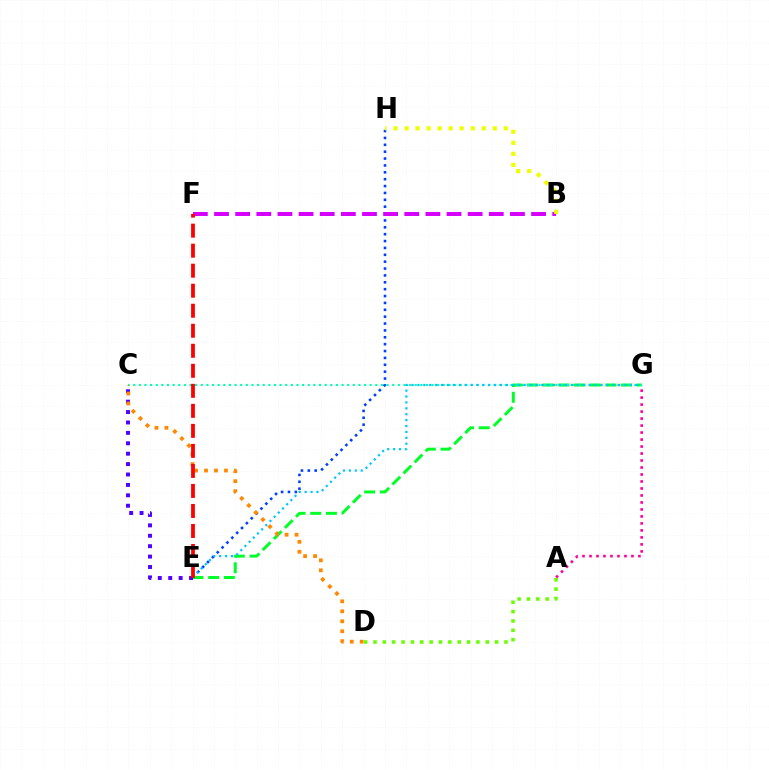{('E', 'H'): [{'color': '#003fff', 'line_style': 'dotted', 'thickness': 1.87}], ('B', 'F'): [{'color': '#d600ff', 'line_style': 'dashed', 'thickness': 2.87}], ('E', 'G'): [{'color': '#00ff27', 'line_style': 'dashed', 'thickness': 2.13}, {'color': '#00c7ff', 'line_style': 'dotted', 'thickness': 1.6}], ('C', 'E'): [{'color': '#4f00ff', 'line_style': 'dotted', 'thickness': 2.83}], ('C', 'G'): [{'color': '#00ffaf', 'line_style': 'dotted', 'thickness': 1.53}], ('A', 'D'): [{'color': '#66ff00', 'line_style': 'dotted', 'thickness': 2.54}], ('B', 'H'): [{'color': '#eeff00', 'line_style': 'dotted', 'thickness': 3.0}], ('C', 'D'): [{'color': '#ff8800', 'line_style': 'dotted', 'thickness': 2.71}], ('A', 'G'): [{'color': '#ff00a0', 'line_style': 'dotted', 'thickness': 1.9}], ('E', 'F'): [{'color': '#ff0000', 'line_style': 'dashed', 'thickness': 2.72}]}